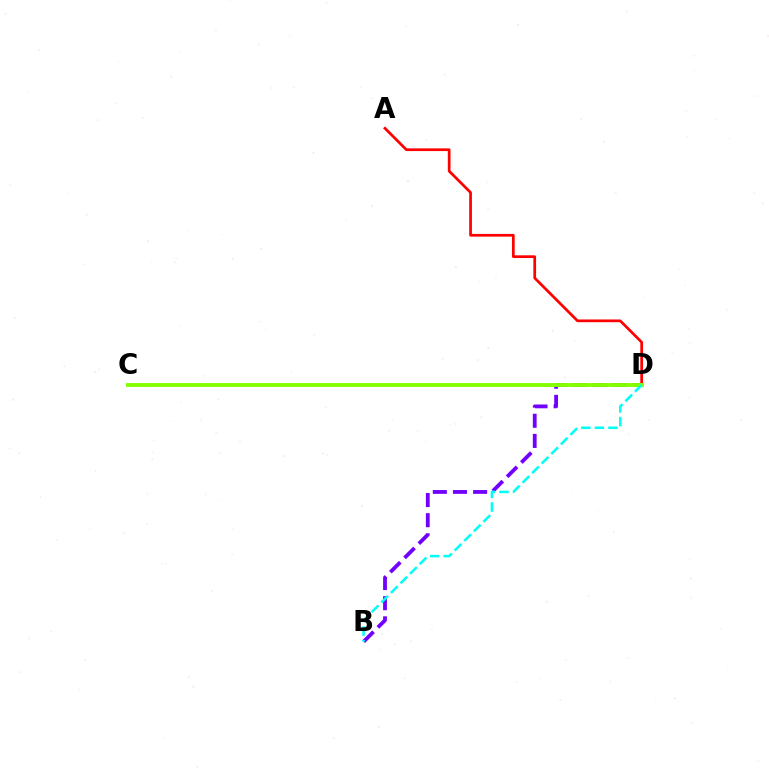{('B', 'D'): [{'color': '#7200ff', 'line_style': 'dashed', 'thickness': 2.74}, {'color': '#00fff6', 'line_style': 'dashed', 'thickness': 1.84}], ('A', 'D'): [{'color': '#ff0000', 'line_style': 'solid', 'thickness': 1.96}], ('C', 'D'): [{'color': '#84ff00', 'line_style': 'solid', 'thickness': 2.79}]}